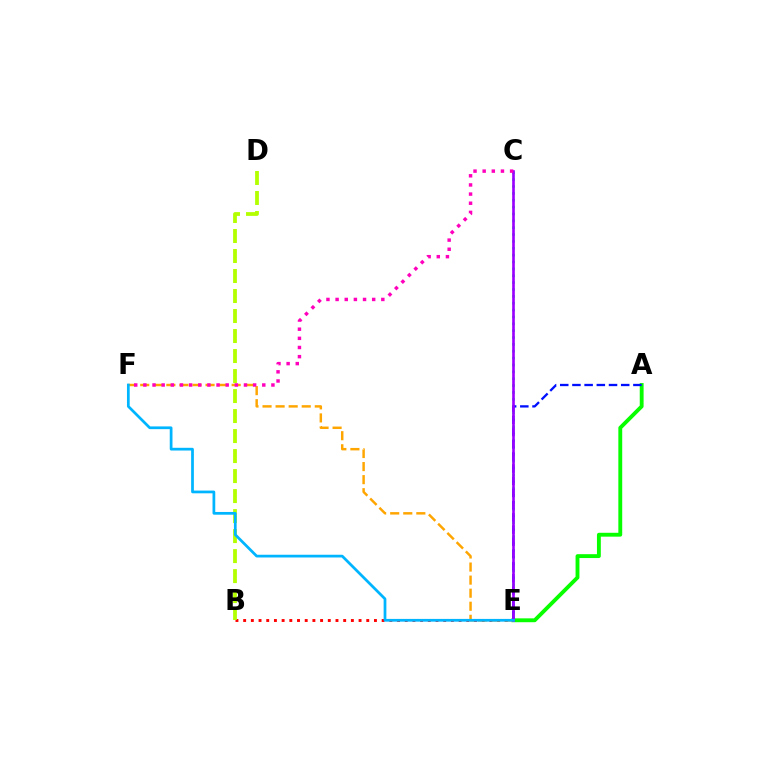{('A', 'E'): [{'color': '#08ff00', 'line_style': 'solid', 'thickness': 2.78}, {'color': '#0010ff', 'line_style': 'dashed', 'thickness': 1.66}], ('C', 'E'): [{'color': '#00ff9d', 'line_style': 'dotted', 'thickness': 1.87}, {'color': '#9b00ff', 'line_style': 'solid', 'thickness': 1.9}], ('B', 'E'): [{'color': '#ff0000', 'line_style': 'dotted', 'thickness': 2.09}], ('E', 'F'): [{'color': '#ffa500', 'line_style': 'dashed', 'thickness': 1.77}, {'color': '#00b5ff', 'line_style': 'solid', 'thickness': 1.97}], ('B', 'D'): [{'color': '#b3ff00', 'line_style': 'dashed', 'thickness': 2.72}], ('C', 'F'): [{'color': '#ff00bd', 'line_style': 'dotted', 'thickness': 2.49}]}